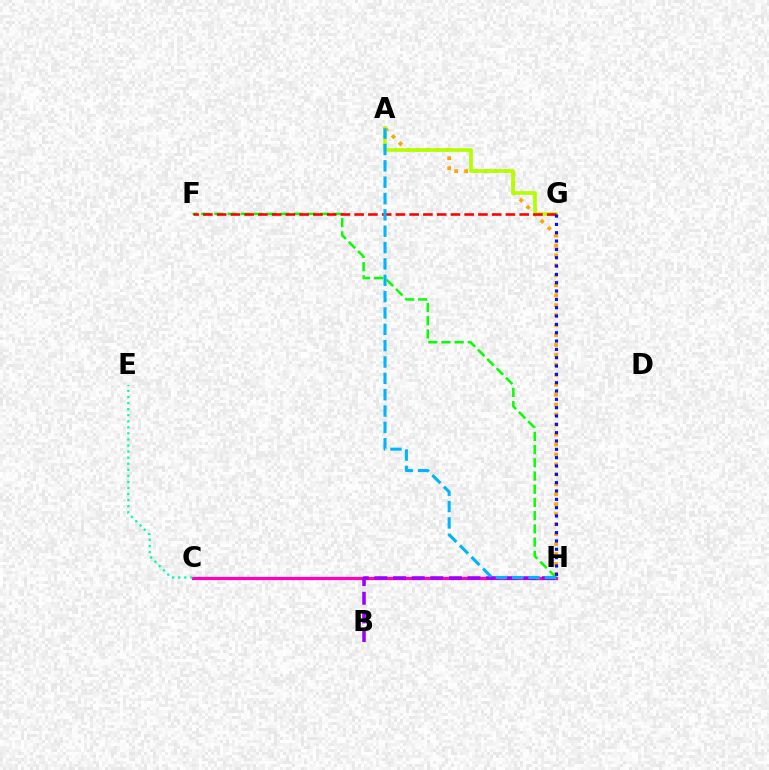{('C', 'H'): [{'color': '#ff00bd', 'line_style': 'solid', 'thickness': 2.32}], ('A', 'H'): [{'color': '#ffa500', 'line_style': 'dotted', 'thickness': 2.7}, {'color': '#00b5ff', 'line_style': 'dashed', 'thickness': 2.22}], ('B', 'H'): [{'color': '#9b00ff', 'line_style': 'dashed', 'thickness': 2.53}], ('F', 'H'): [{'color': '#08ff00', 'line_style': 'dashed', 'thickness': 1.8}], ('C', 'E'): [{'color': '#00ff9d', 'line_style': 'dotted', 'thickness': 1.65}], ('A', 'G'): [{'color': '#b3ff00', 'line_style': 'solid', 'thickness': 2.65}], ('F', 'G'): [{'color': '#ff0000', 'line_style': 'dashed', 'thickness': 1.87}], ('G', 'H'): [{'color': '#0010ff', 'line_style': 'dotted', 'thickness': 2.26}]}